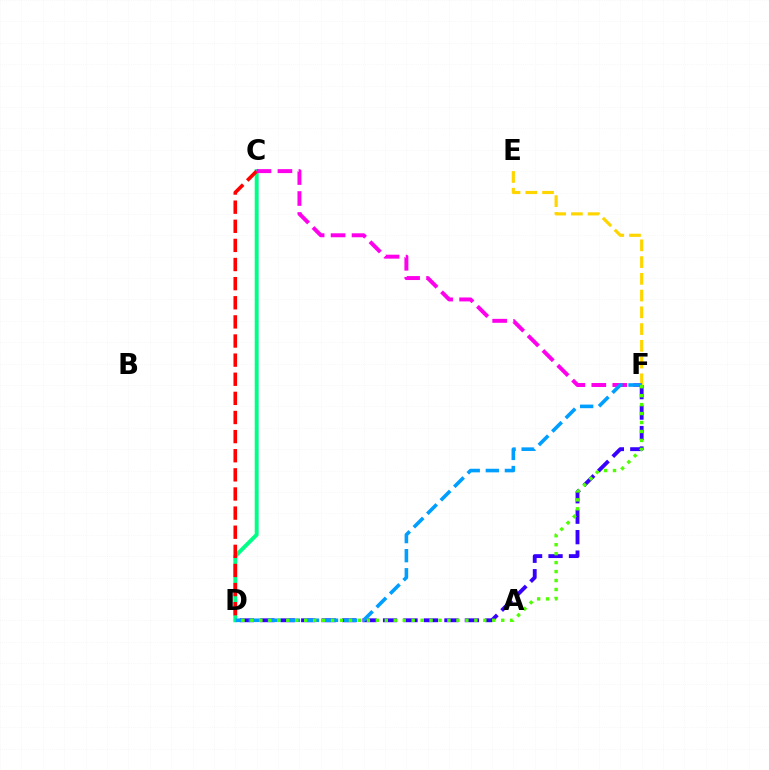{('C', 'D'): [{'color': '#00ff86', 'line_style': 'solid', 'thickness': 2.84}, {'color': '#ff0000', 'line_style': 'dashed', 'thickness': 2.6}], ('E', 'F'): [{'color': '#ffd500', 'line_style': 'dashed', 'thickness': 2.27}], ('D', 'F'): [{'color': '#3700ff', 'line_style': 'dashed', 'thickness': 2.78}, {'color': '#009eff', 'line_style': 'dashed', 'thickness': 2.59}, {'color': '#4fff00', 'line_style': 'dotted', 'thickness': 2.43}], ('C', 'F'): [{'color': '#ff00ed', 'line_style': 'dashed', 'thickness': 2.85}]}